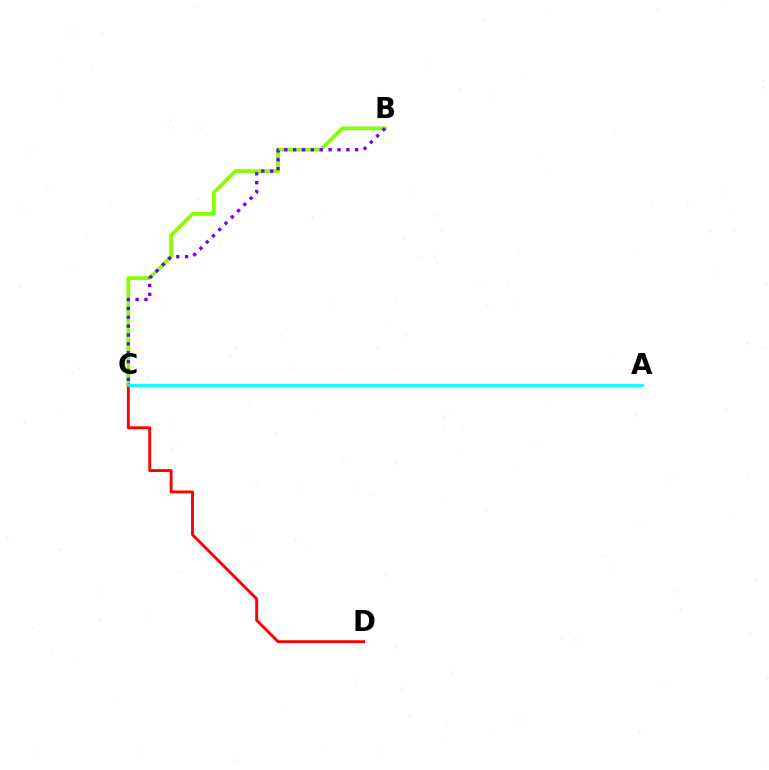{('B', 'C'): [{'color': '#84ff00', 'line_style': 'solid', 'thickness': 2.66}, {'color': '#7200ff', 'line_style': 'dotted', 'thickness': 2.41}], ('C', 'D'): [{'color': '#ff0000', 'line_style': 'solid', 'thickness': 2.08}], ('A', 'C'): [{'color': '#00fff6', 'line_style': 'solid', 'thickness': 2.03}]}